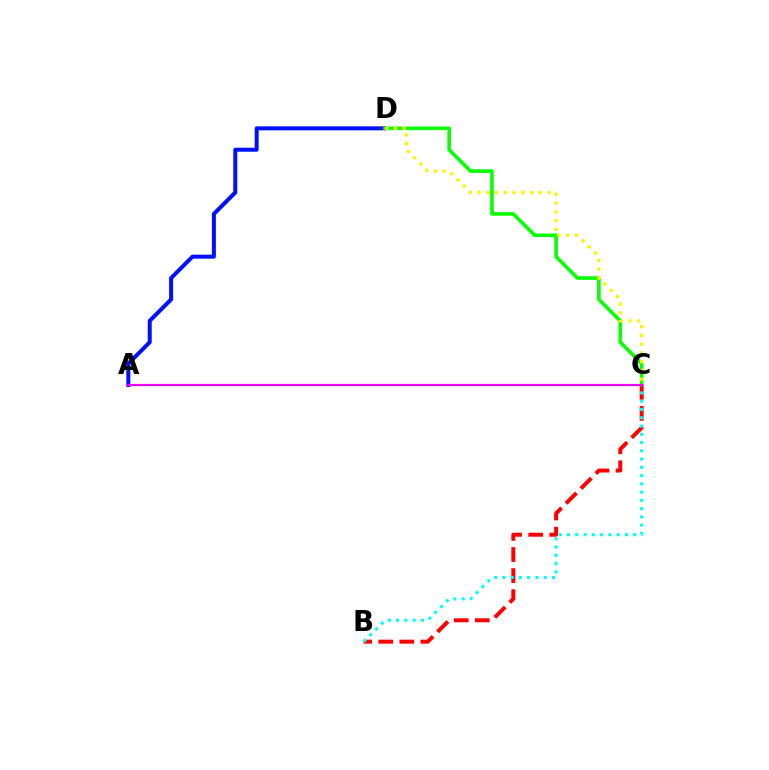{('A', 'D'): [{'color': '#0010ff', 'line_style': 'solid', 'thickness': 2.88}], ('C', 'D'): [{'color': '#08ff00', 'line_style': 'solid', 'thickness': 2.59}, {'color': '#fcf500', 'line_style': 'dotted', 'thickness': 2.38}], ('B', 'C'): [{'color': '#ff0000', 'line_style': 'dashed', 'thickness': 2.86}, {'color': '#00fff6', 'line_style': 'dotted', 'thickness': 2.25}], ('A', 'C'): [{'color': '#ee00ff', 'line_style': 'solid', 'thickness': 1.59}]}